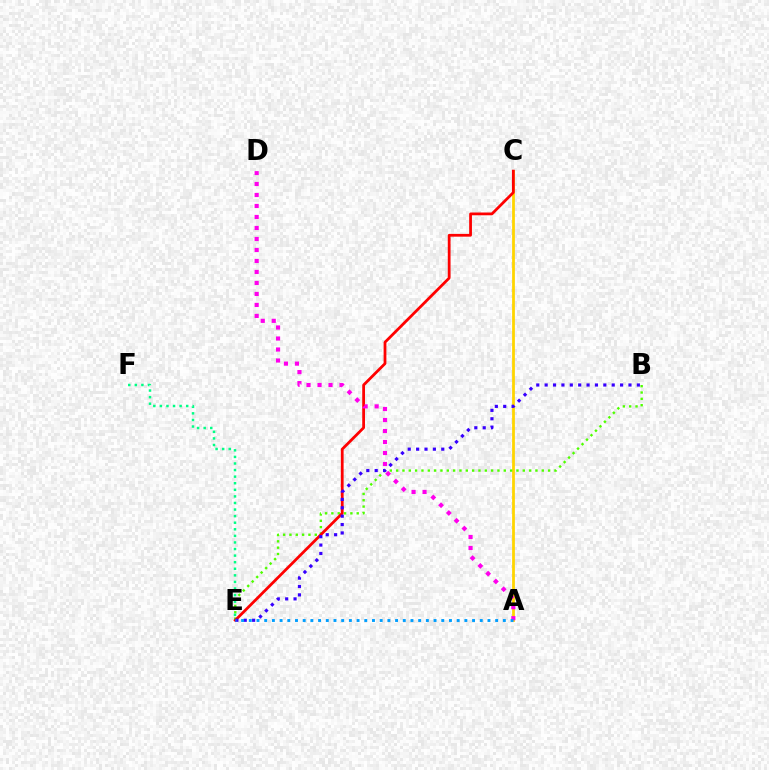{('A', 'C'): [{'color': '#ffd500', 'line_style': 'solid', 'thickness': 1.99}], ('B', 'E'): [{'color': '#4fff00', 'line_style': 'dotted', 'thickness': 1.72}, {'color': '#3700ff', 'line_style': 'dotted', 'thickness': 2.28}], ('C', 'E'): [{'color': '#ff0000', 'line_style': 'solid', 'thickness': 2.0}], ('A', 'D'): [{'color': '#ff00ed', 'line_style': 'dotted', 'thickness': 2.99}], ('A', 'E'): [{'color': '#009eff', 'line_style': 'dotted', 'thickness': 2.09}], ('E', 'F'): [{'color': '#00ff86', 'line_style': 'dotted', 'thickness': 1.79}]}